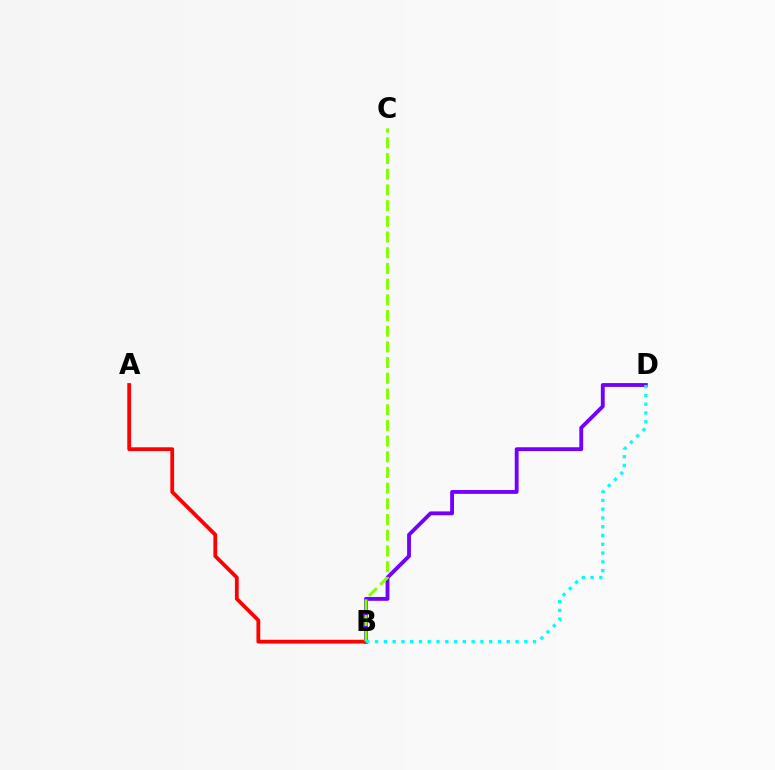{('B', 'D'): [{'color': '#7200ff', 'line_style': 'solid', 'thickness': 2.77}, {'color': '#00fff6', 'line_style': 'dotted', 'thickness': 2.38}], ('A', 'B'): [{'color': '#ff0000', 'line_style': 'solid', 'thickness': 2.72}], ('B', 'C'): [{'color': '#84ff00', 'line_style': 'dashed', 'thickness': 2.13}]}